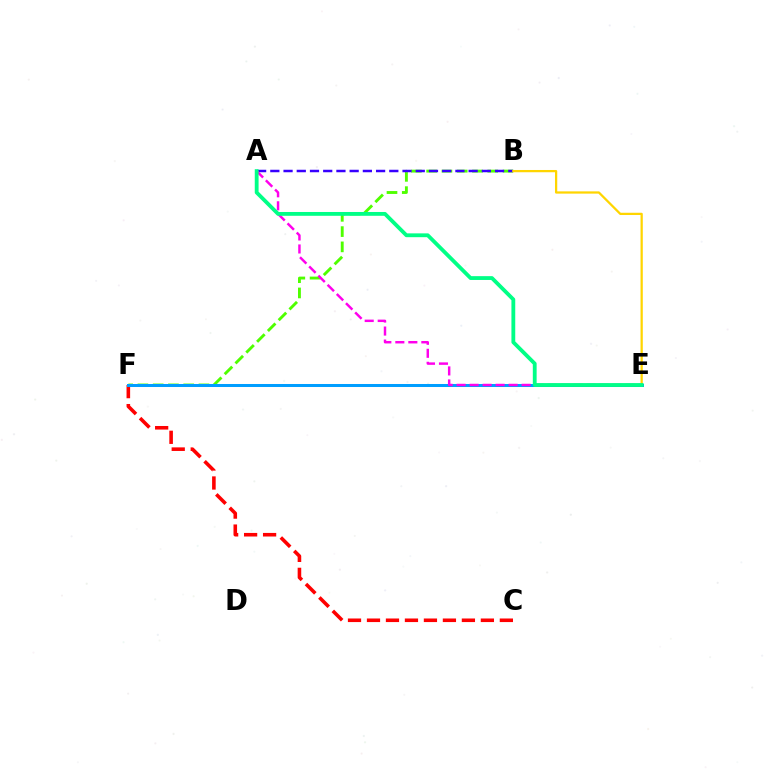{('C', 'F'): [{'color': '#ff0000', 'line_style': 'dashed', 'thickness': 2.58}], ('B', 'F'): [{'color': '#4fff00', 'line_style': 'dashed', 'thickness': 2.07}], ('A', 'B'): [{'color': '#3700ff', 'line_style': 'dashed', 'thickness': 1.8}], ('E', 'F'): [{'color': '#009eff', 'line_style': 'solid', 'thickness': 2.17}], ('A', 'E'): [{'color': '#ff00ed', 'line_style': 'dashed', 'thickness': 1.77}, {'color': '#00ff86', 'line_style': 'solid', 'thickness': 2.75}], ('B', 'E'): [{'color': '#ffd500', 'line_style': 'solid', 'thickness': 1.62}]}